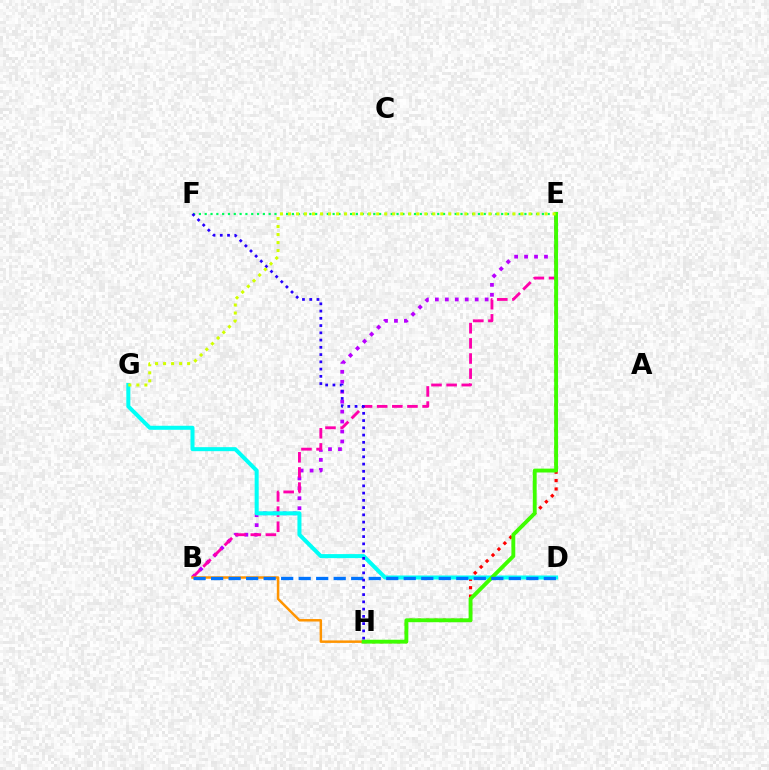{('E', 'H'): [{'color': '#ff0000', 'line_style': 'dotted', 'thickness': 2.28}, {'color': '#3dff00', 'line_style': 'solid', 'thickness': 2.79}], ('B', 'E'): [{'color': '#b900ff', 'line_style': 'dotted', 'thickness': 2.7}, {'color': '#ff00ac', 'line_style': 'dashed', 'thickness': 2.06}], ('E', 'F'): [{'color': '#00ff5c', 'line_style': 'dotted', 'thickness': 1.58}], ('D', 'G'): [{'color': '#00fff6', 'line_style': 'solid', 'thickness': 2.89}], ('B', 'H'): [{'color': '#ff9400', 'line_style': 'solid', 'thickness': 1.79}], ('B', 'D'): [{'color': '#0074ff', 'line_style': 'dashed', 'thickness': 2.38}], ('F', 'H'): [{'color': '#2500ff', 'line_style': 'dotted', 'thickness': 1.97}], ('E', 'G'): [{'color': '#d1ff00', 'line_style': 'dotted', 'thickness': 2.18}]}